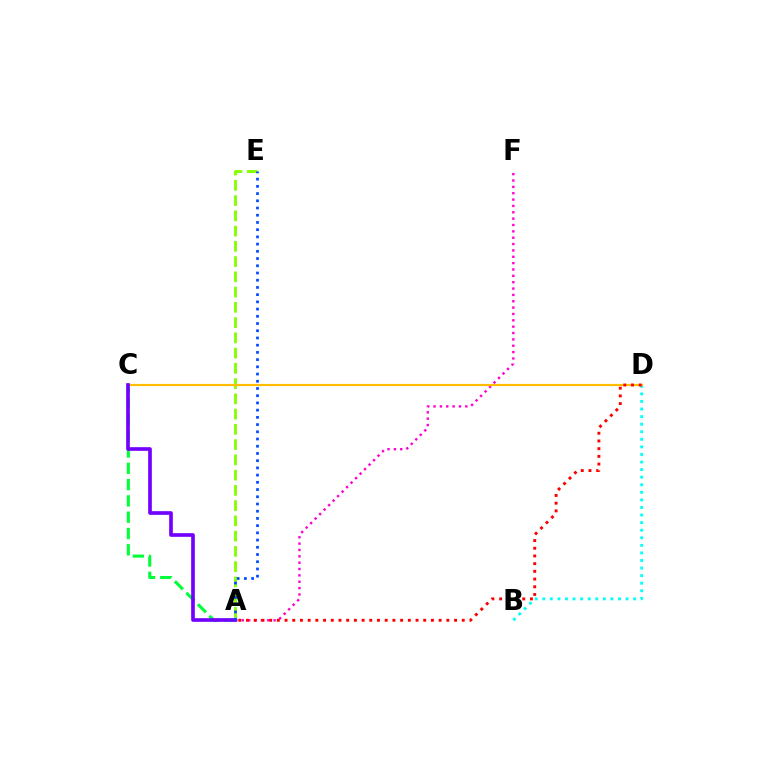{('A', 'E'): [{'color': '#84ff00', 'line_style': 'dashed', 'thickness': 2.07}, {'color': '#004bff', 'line_style': 'dotted', 'thickness': 1.96}], ('A', 'F'): [{'color': '#ff00cf', 'line_style': 'dotted', 'thickness': 1.73}], ('B', 'D'): [{'color': '#00fff6', 'line_style': 'dotted', 'thickness': 2.06}], ('C', 'D'): [{'color': '#ffbd00', 'line_style': 'solid', 'thickness': 1.56}], ('A', 'C'): [{'color': '#00ff39', 'line_style': 'dashed', 'thickness': 2.21}, {'color': '#7200ff', 'line_style': 'solid', 'thickness': 2.64}], ('A', 'D'): [{'color': '#ff0000', 'line_style': 'dotted', 'thickness': 2.09}]}